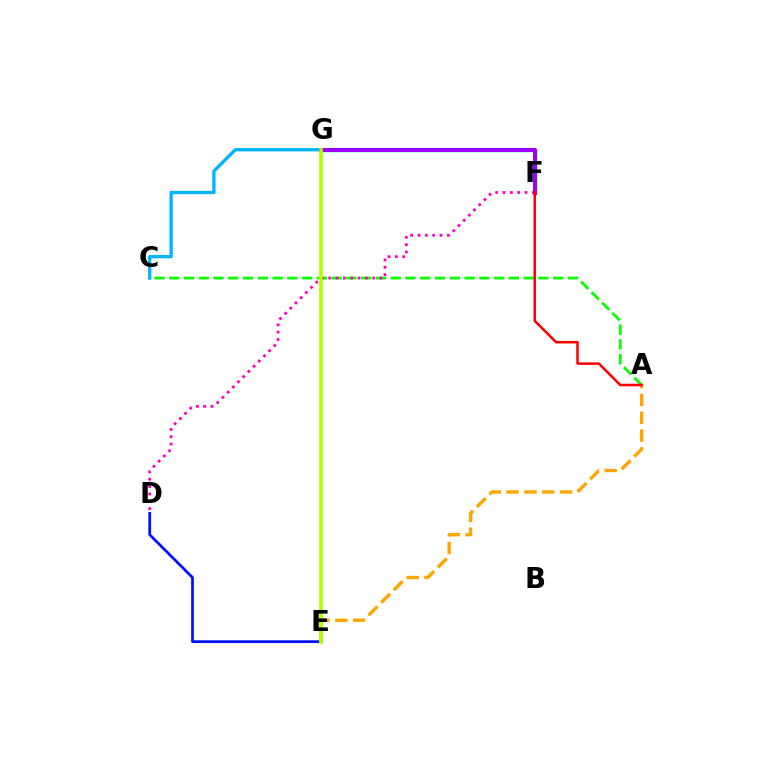{('C', 'G'): [{'color': '#00b5ff', 'line_style': 'solid', 'thickness': 2.39}], ('F', 'G'): [{'color': '#00ff9d', 'line_style': 'solid', 'thickness': 2.51}, {'color': '#9b00ff', 'line_style': 'solid', 'thickness': 2.88}], ('D', 'E'): [{'color': '#0010ff', 'line_style': 'solid', 'thickness': 1.98}], ('A', 'C'): [{'color': '#08ff00', 'line_style': 'dashed', 'thickness': 2.01}], ('A', 'E'): [{'color': '#ffa500', 'line_style': 'dashed', 'thickness': 2.42}], ('D', 'F'): [{'color': '#ff00bd', 'line_style': 'dotted', 'thickness': 1.99}], ('E', 'G'): [{'color': '#b3ff00', 'line_style': 'solid', 'thickness': 2.61}], ('A', 'F'): [{'color': '#ff0000', 'line_style': 'solid', 'thickness': 1.8}]}